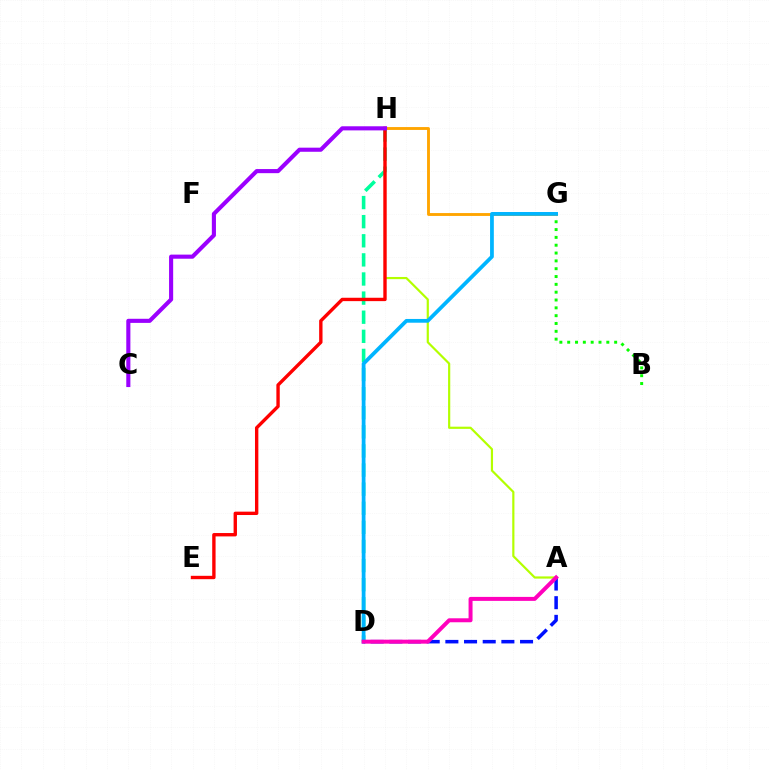{('D', 'H'): [{'color': '#00ff9d', 'line_style': 'dashed', 'thickness': 2.6}], ('A', 'H'): [{'color': '#b3ff00', 'line_style': 'solid', 'thickness': 1.57}], ('B', 'G'): [{'color': '#08ff00', 'line_style': 'dotted', 'thickness': 2.13}], ('A', 'D'): [{'color': '#0010ff', 'line_style': 'dashed', 'thickness': 2.54}, {'color': '#ff00bd', 'line_style': 'solid', 'thickness': 2.86}], ('G', 'H'): [{'color': '#ffa500', 'line_style': 'solid', 'thickness': 2.07}], ('D', 'G'): [{'color': '#00b5ff', 'line_style': 'solid', 'thickness': 2.7}], ('E', 'H'): [{'color': '#ff0000', 'line_style': 'solid', 'thickness': 2.43}], ('C', 'H'): [{'color': '#9b00ff', 'line_style': 'solid', 'thickness': 2.95}]}